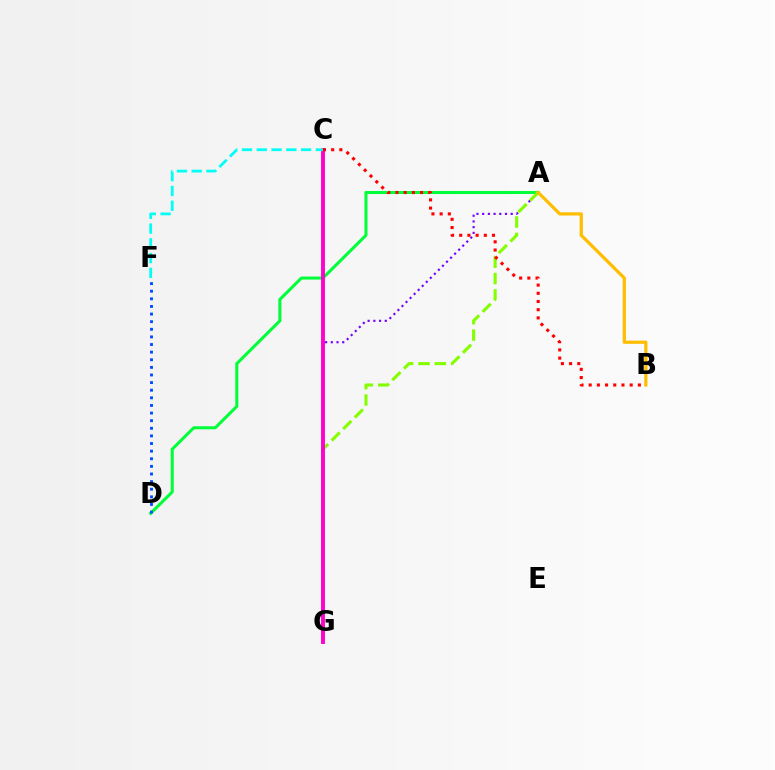{('A', 'D'): [{'color': '#00ff39', 'line_style': 'solid', 'thickness': 2.2}], ('A', 'G'): [{'color': '#7200ff', 'line_style': 'dotted', 'thickness': 1.55}, {'color': '#84ff00', 'line_style': 'dashed', 'thickness': 2.22}], ('D', 'F'): [{'color': '#004bff', 'line_style': 'dotted', 'thickness': 2.07}], ('A', 'B'): [{'color': '#ffbd00', 'line_style': 'solid', 'thickness': 2.32}], ('C', 'G'): [{'color': '#ff00cf', 'line_style': 'solid', 'thickness': 2.8}], ('B', 'C'): [{'color': '#ff0000', 'line_style': 'dotted', 'thickness': 2.23}], ('C', 'F'): [{'color': '#00fff6', 'line_style': 'dashed', 'thickness': 2.01}]}